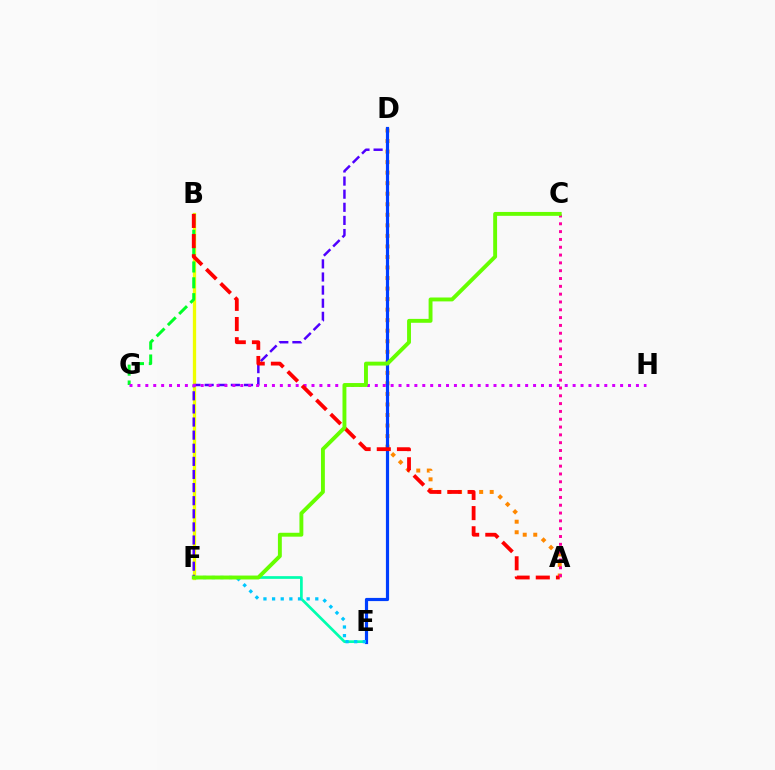{('A', 'D'): [{'color': '#ff8800', 'line_style': 'dotted', 'thickness': 2.86}], ('E', 'F'): [{'color': '#00ffaf', 'line_style': 'solid', 'thickness': 1.95}, {'color': '#00c7ff', 'line_style': 'dotted', 'thickness': 2.35}], ('B', 'F'): [{'color': '#eeff00', 'line_style': 'solid', 'thickness': 2.37}], ('D', 'F'): [{'color': '#4f00ff', 'line_style': 'dashed', 'thickness': 1.78}], ('D', 'E'): [{'color': '#003fff', 'line_style': 'solid', 'thickness': 2.29}], ('B', 'G'): [{'color': '#00ff27', 'line_style': 'dashed', 'thickness': 2.15}], ('G', 'H'): [{'color': '#d600ff', 'line_style': 'dotted', 'thickness': 2.15}], ('A', 'B'): [{'color': '#ff0000', 'line_style': 'dashed', 'thickness': 2.74}], ('A', 'C'): [{'color': '#ff00a0', 'line_style': 'dotted', 'thickness': 2.12}], ('C', 'F'): [{'color': '#66ff00', 'line_style': 'solid', 'thickness': 2.81}]}